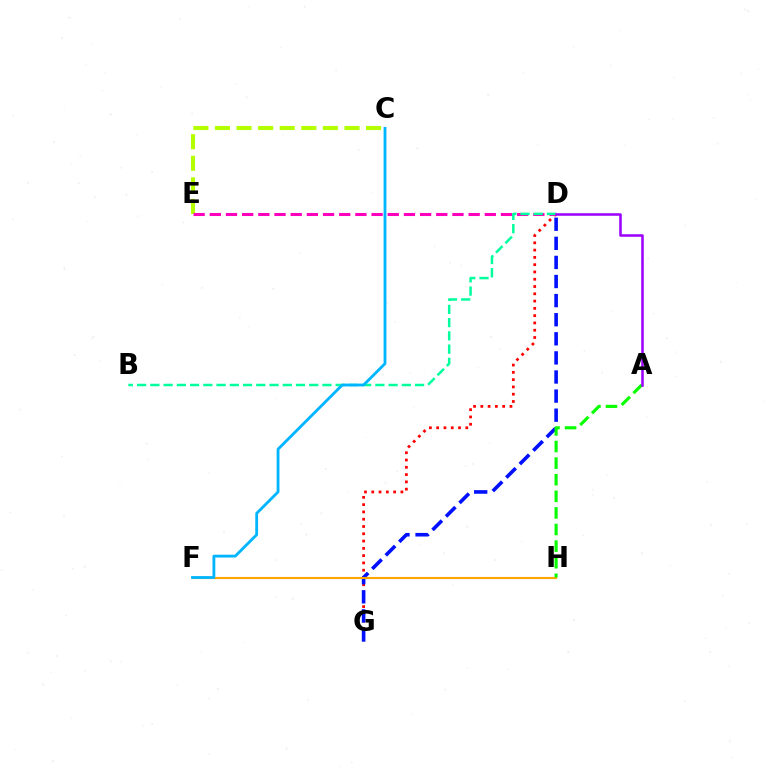{('D', 'G'): [{'color': '#ff0000', 'line_style': 'dotted', 'thickness': 1.98}, {'color': '#0010ff', 'line_style': 'dashed', 'thickness': 2.59}], ('C', 'E'): [{'color': '#b3ff00', 'line_style': 'dashed', 'thickness': 2.93}], ('F', 'H'): [{'color': '#ffa500', 'line_style': 'solid', 'thickness': 1.55}], ('D', 'E'): [{'color': '#ff00bd', 'line_style': 'dashed', 'thickness': 2.2}], ('B', 'D'): [{'color': '#00ff9d', 'line_style': 'dashed', 'thickness': 1.8}], ('A', 'H'): [{'color': '#08ff00', 'line_style': 'dashed', 'thickness': 2.26}], ('A', 'D'): [{'color': '#9b00ff', 'line_style': 'solid', 'thickness': 1.82}], ('C', 'F'): [{'color': '#00b5ff', 'line_style': 'solid', 'thickness': 2.03}]}